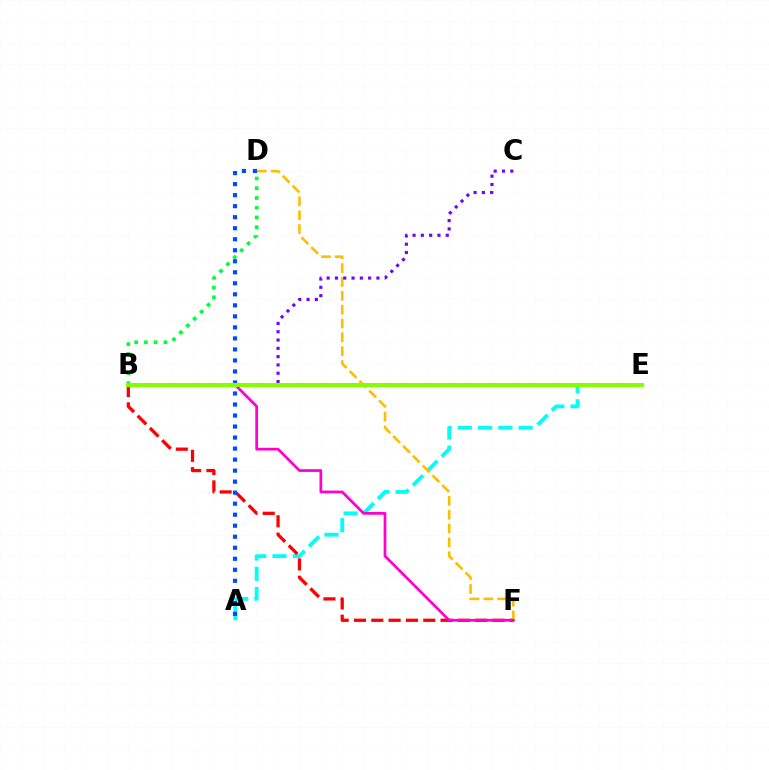{('A', 'E'): [{'color': '#00fff6', 'line_style': 'dashed', 'thickness': 2.75}], ('B', 'D'): [{'color': '#00ff39', 'line_style': 'dotted', 'thickness': 2.65}], ('B', 'F'): [{'color': '#ff0000', 'line_style': 'dashed', 'thickness': 2.35}, {'color': '#ff00cf', 'line_style': 'solid', 'thickness': 1.97}], ('D', 'F'): [{'color': '#ffbd00', 'line_style': 'dashed', 'thickness': 1.88}], ('A', 'D'): [{'color': '#004bff', 'line_style': 'dotted', 'thickness': 2.99}], ('B', 'C'): [{'color': '#7200ff', 'line_style': 'dotted', 'thickness': 2.25}], ('B', 'E'): [{'color': '#84ff00', 'line_style': 'solid', 'thickness': 2.95}]}